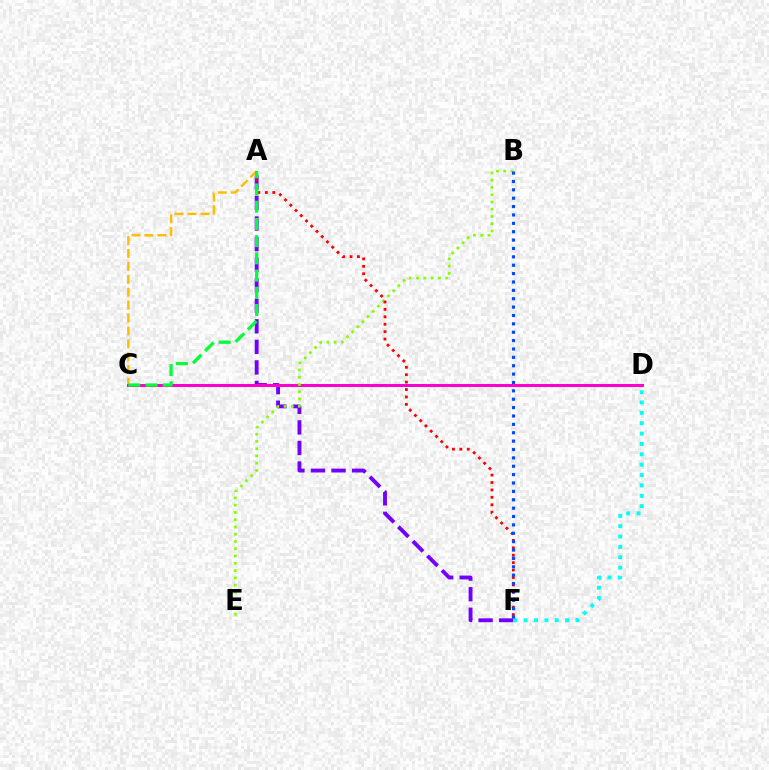{('A', 'F'): [{'color': '#7200ff', 'line_style': 'dashed', 'thickness': 2.79}, {'color': '#ff0000', 'line_style': 'dotted', 'thickness': 2.02}], ('A', 'C'): [{'color': '#ffbd00', 'line_style': 'dashed', 'thickness': 1.75}, {'color': '#00ff39', 'line_style': 'dashed', 'thickness': 2.34}], ('D', 'F'): [{'color': '#00fff6', 'line_style': 'dotted', 'thickness': 2.82}], ('C', 'D'): [{'color': '#ff00cf', 'line_style': 'solid', 'thickness': 2.15}], ('B', 'E'): [{'color': '#84ff00', 'line_style': 'dotted', 'thickness': 1.97}], ('B', 'F'): [{'color': '#004bff', 'line_style': 'dotted', 'thickness': 2.28}]}